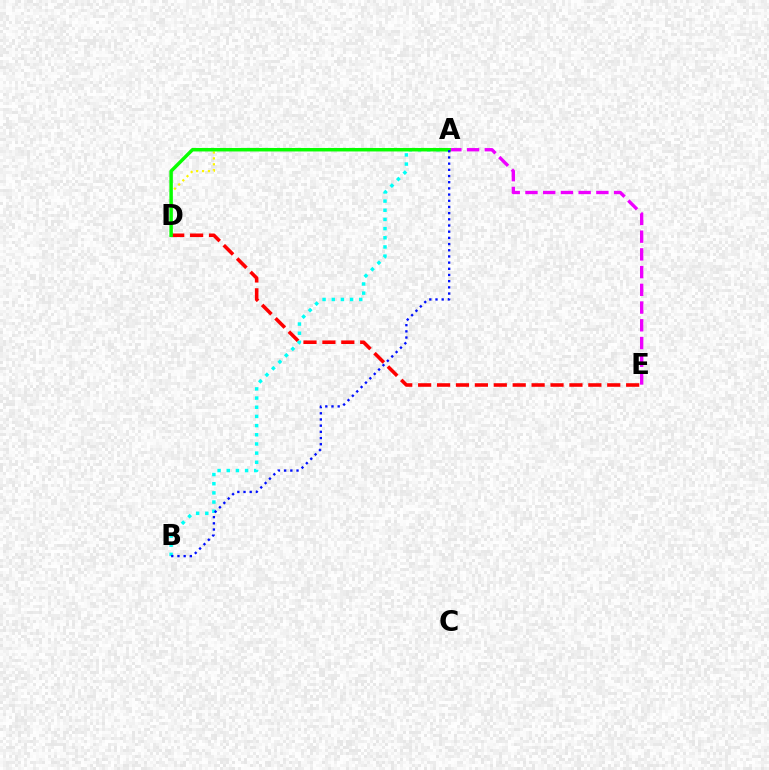{('A', 'D'): [{'color': '#fcf500', 'line_style': 'dotted', 'thickness': 1.6}, {'color': '#08ff00', 'line_style': 'solid', 'thickness': 2.5}], ('A', 'E'): [{'color': '#ee00ff', 'line_style': 'dashed', 'thickness': 2.41}], ('D', 'E'): [{'color': '#ff0000', 'line_style': 'dashed', 'thickness': 2.57}], ('A', 'B'): [{'color': '#00fff6', 'line_style': 'dotted', 'thickness': 2.49}, {'color': '#0010ff', 'line_style': 'dotted', 'thickness': 1.68}]}